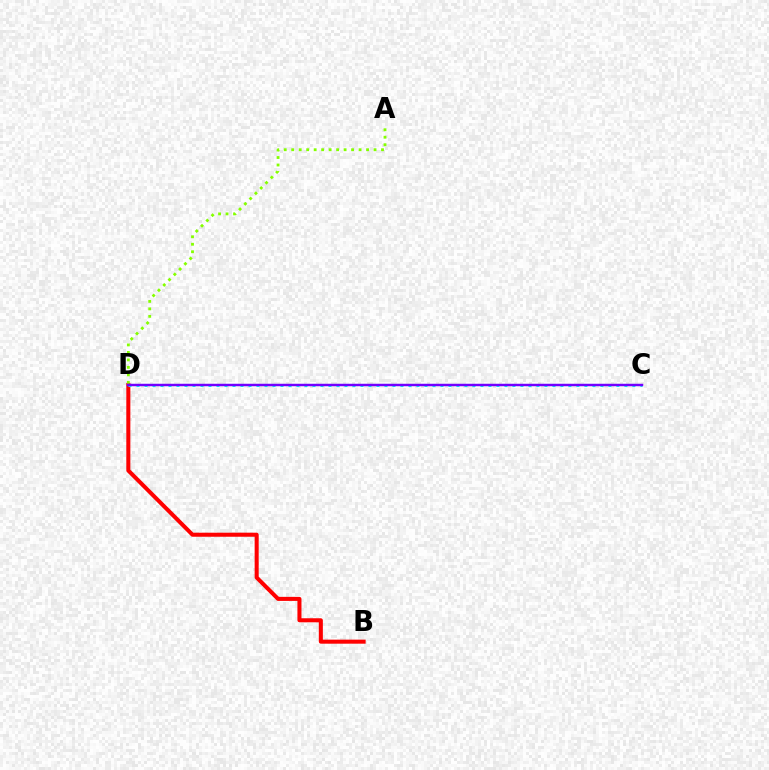{('B', 'D'): [{'color': '#ff0000', 'line_style': 'solid', 'thickness': 2.91}], ('C', 'D'): [{'color': '#00fff6', 'line_style': 'dotted', 'thickness': 2.17}, {'color': '#7200ff', 'line_style': 'solid', 'thickness': 1.78}], ('A', 'D'): [{'color': '#84ff00', 'line_style': 'dotted', 'thickness': 2.03}]}